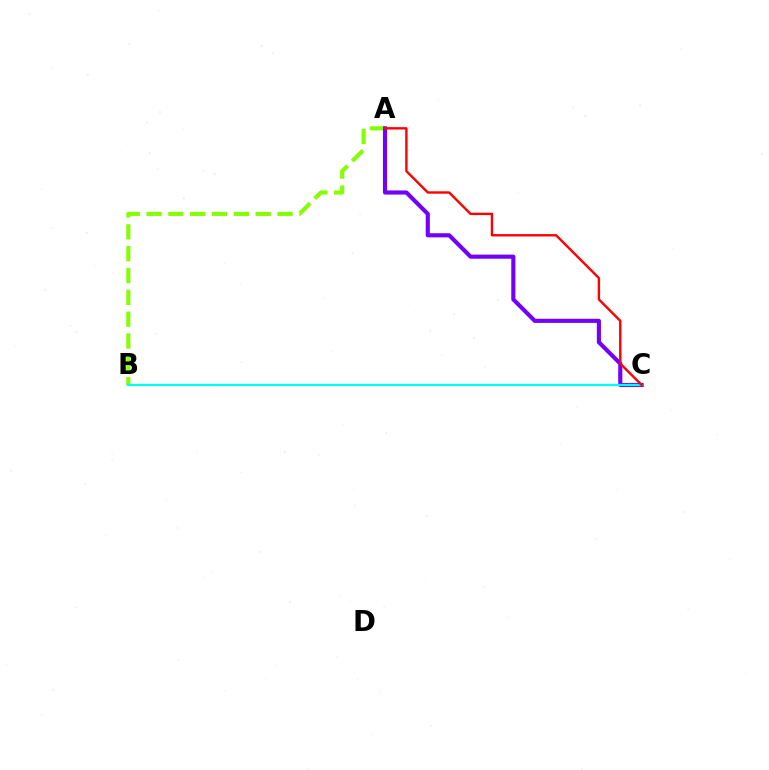{('A', 'B'): [{'color': '#84ff00', 'line_style': 'dashed', 'thickness': 2.97}], ('A', 'C'): [{'color': '#7200ff', 'line_style': 'solid', 'thickness': 2.96}, {'color': '#ff0000', 'line_style': 'solid', 'thickness': 1.72}], ('B', 'C'): [{'color': '#00fff6', 'line_style': 'solid', 'thickness': 1.63}]}